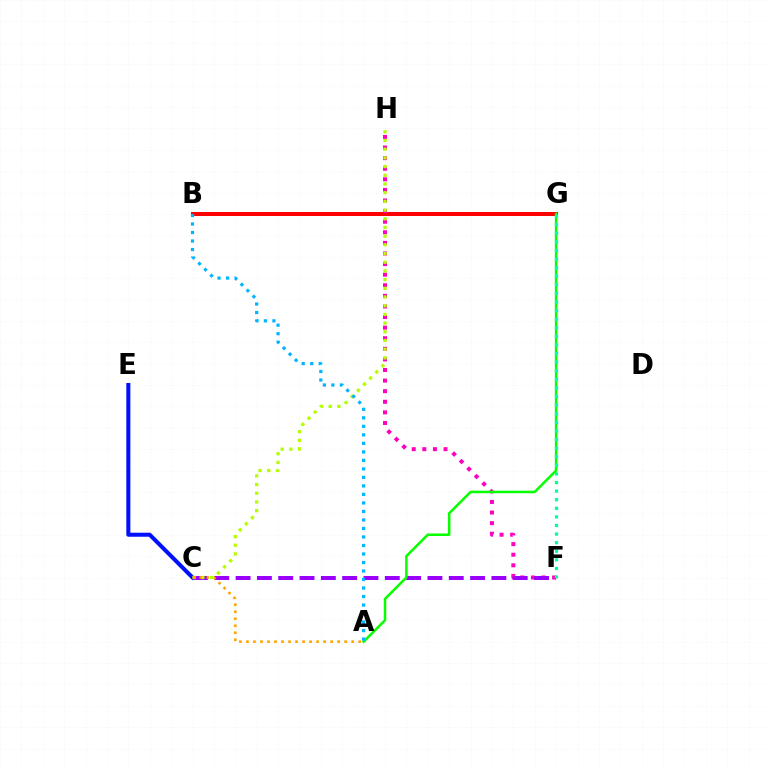{('B', 'G'): [{'color': '#ff0000', 'line_style': 'solid', 'thickness': 2.87}], ('F', 'H'): [{'color': '#ff00bd', 'line_style': 'dotted', 'thickness': 2.88}], ('C', 'F'): [{'color': '#9b00ff', 'line_style': 'dashed', 'thickness': 2.9}], ('C', 'E'): [{'color': '#0010ff', 'line_style': 'solid', 'thickness': 2.91}], ('C', 'H'): [{'color': '#b3ff00', 'line_style': 'dotted', 'thickness': 2.36}], ('A', 'G'): [{'color': '#08ff00', 'line_style': 'solid', 'thickness': 1.82}], ('A', 'C'): [{'color': '#ffa500', 'line_style': 'dotted', 'thickness': 1.91}], ('F', 'G'): [{'color': '#00ff9d', 'line_style': 'dotted', 'thickness': 2.33}], ('A', 'B'): [{'color': '#00b5ff', 'line_style': 'dotted', 'thickness': 2.31}]}